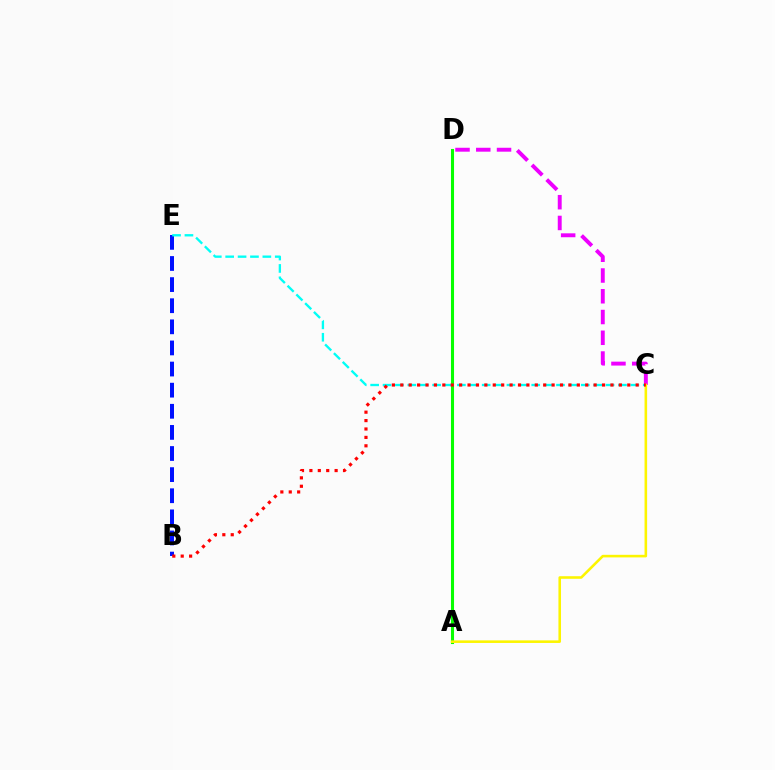{('A', 'D'): [{'color': '#08ff00', 'line_style': 'solid', 'thickness': 2.21}], ('B', 'E'): [{'color': '#0010ff', 'line_style': 'dashed', 'thickness': 2.87}], ('C', 'E'): [{'color': '#00fff6', 'line_style': 'dashed', 'thickness': 1.68}], ('C', 'D'): [{'color': '#ee00ff', 'line_style': 'dashed', 'thickness': 2.82}], ('A', 'C'): [{'color': '#fcf500', 'line_style': 'solid', 'thickness': 1.86}], ('B', 'C'): [{'color': '#ff0000', 'line_style': 'dotted', 'thickness': 2.28}]}